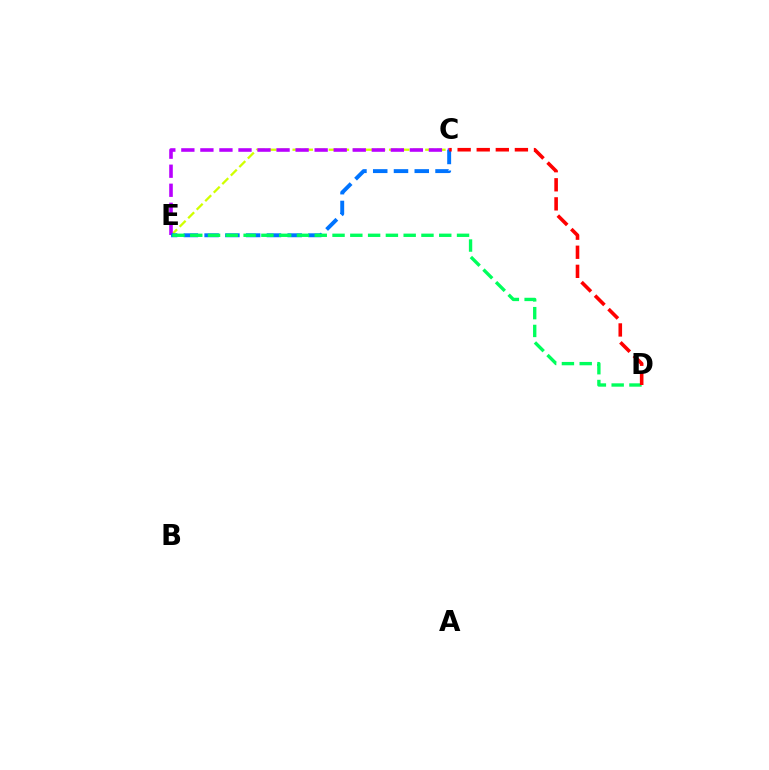{('C', 'E'): [{'color': '#d1ff00', 'line_style': 'dashed', 'thickness': 1.64}, {'color': '#b900ff', 'line_style': 'dashed', 'thickness': 2.59}, {'color': '#0074ff', 'line_style': 'dashed', 'thickness': 2.82}], ('D', 'E'): [{'color': '#00ff5c', 'line_style': 'dashed', 'thickness': 2.42}], ('C', 'D'): [{'color': '#ff0000', 'line_style': 'dashed', 'thickness': 2.59}]}